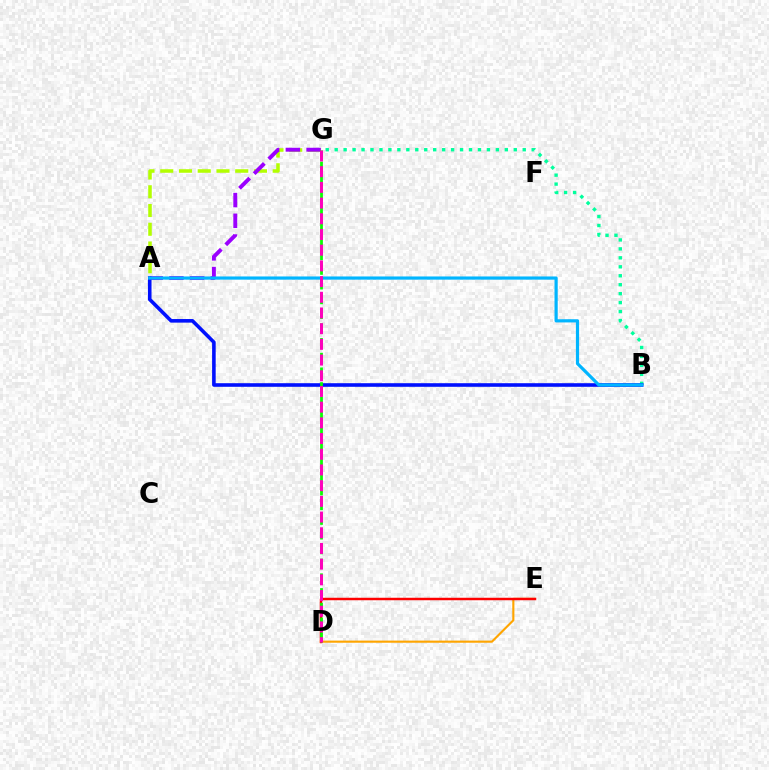{('A', 'G'): [{'color': '#b3ff00', 'line_style': 'dashed', 'thickness': 2.55}, {'color': '#9b00ff', 'line_style': 'dashed', 'thickness': 2.82}], ('D', 'E'): [{'color': '#ffa500', 'line_style': 'solid', 'thickness': 1.53}, {'color': '#ff0000', 'line_style': 'solid', 'thickness': 1.78}], ('B', 'G'): [{'color': '#00ff9d', 'line_style': 'dotted', 'thickness': 2.43}], ('A', 'B'): [{'color': '#0010ff', 'line_style': 'solid', 'thickness': 2.59}, {'color': '#00b5ff', 'line_style': 'solid', 'thickness': 2.3}], ('D', 'G'): [{'color': '#08ff00', 'line_style': 'dashed', 'thickness': 2.0}, {'color': '#ff00bd', 'line_style': 'dashed', 'thickness': 2.13}]}